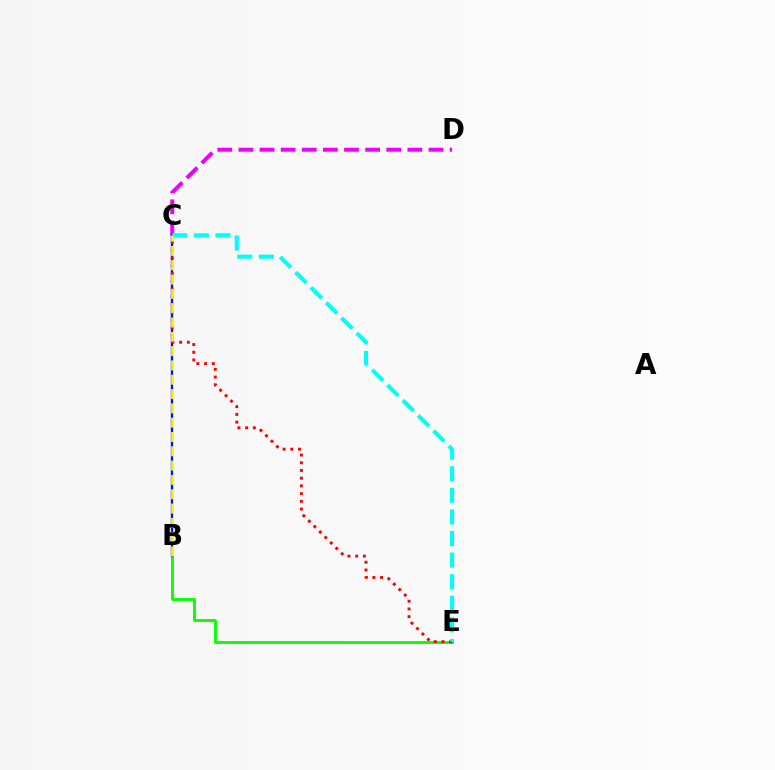{('B', 'E'): [{'color': '#08ff00', 'line_style': 'solid', 'thickness': 2.07}], ('C', 'D'): [{'color': '#ee00ff', 'line_style': 'dashed', 'thickness': 2.87}], ('B', 'C'): [{'color': '#0010ff', 'line_style': 'solid', 'thickness': 1.68}, {'color': '#fcf500', 'line_style': 'dashed', 'thickness': 1.94}], ('C', 'E'): [{'color': '#ff0000', 'line_style': 'dotted', 'thickness': 2.1}, {'color': '#00fff6', 'line_style': 'dashed', 'thickness': 2.93}]}